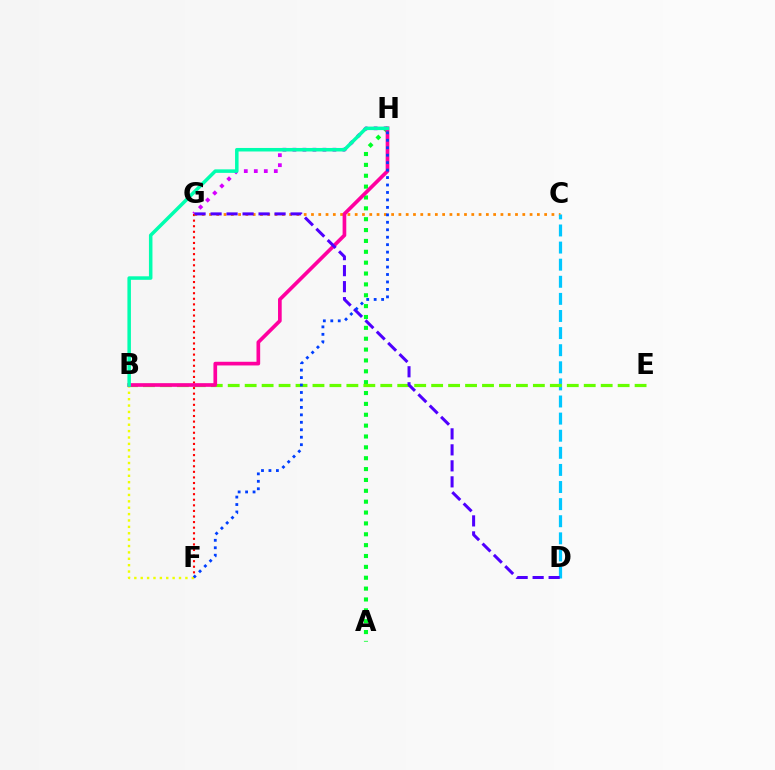{('A', 'H'): [{'color': '#00ff27', 'line_style': 'dotted', 'thickness': 2.95}], ('G', 'H'): [{'color': '#d600ff', 'line_style': 'dotted', 'thickness': 2.72}], ('F', 'G'): [{'color': '#ff0000', 'line_style': 'dotted', 'thickness': 1.52}], ('B', 'F'): [{'color': '#eeff00', 'line_style': 'dotted', 'thickness': 1.73}], ('C', 'G'): [{'color': '#ff8800', 'line_style': 'dotted', 'thickness': 1.98}], ('C', 'D'): [{'color': '#00c7ff', 'line_style': 'dashed', 'thickness': 2.32}], ('B', 'E'): [{'color': '#66ff00', 'line_style': 'dashed', 'thickness': 2.3}], ('B', 'H'): [{'color': '#ff00a0', 'line_style': 'solid', 'thickness': 2.65}, {'color': '#00ffaf', 'line_style': 'solid', 'thickness': 2.53}], ('D', 'G'): [{'color': '#4f00ff', 'line_style': 'dashed', 'thickness': 2.17}], ('F', 'H'): [{'color': '#003fff', 'line_style': 'dotted', 'thickness': 2.03}]}